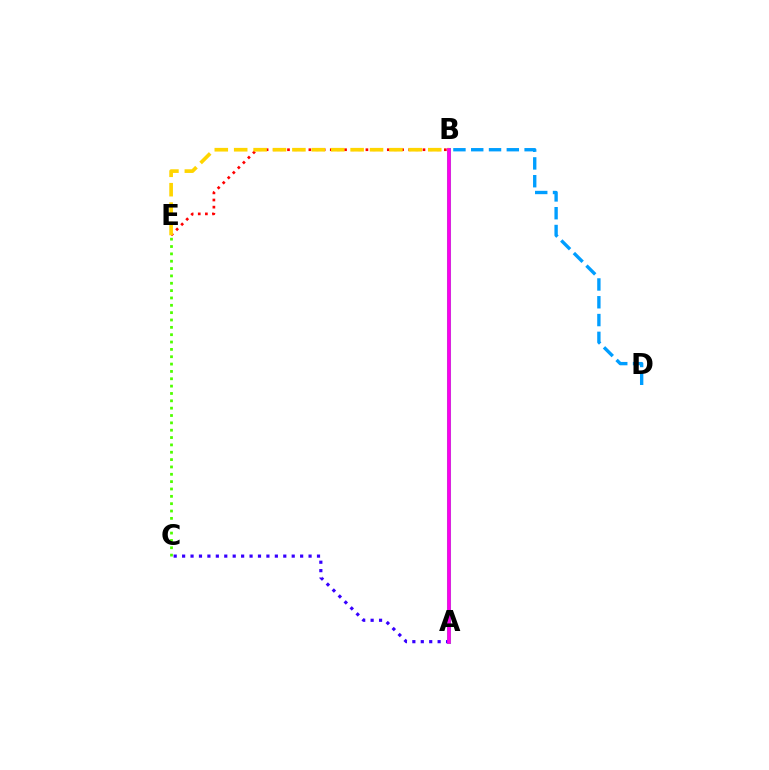{('A', 'B'): [{'color': '#00ff86', 'line_style': 'solid', 'thickness': 2.91}, {'color': '#ff00ed', 'line_style': 'solid', 'thickness': 2.67}], ('B', 'E'): [{'color': '#ff0000', 'line_style': 'dotted', 'thickness': 1.94}, {'color': '#ffd500', 'line_style': 'dashed', 'thickness': 2.64}], ('B', 'D'): [{'color': '#009eff', 'line_style': 'dashed', 'thickness': 2.42}], ('C', 'E'): [{'color': '#4fff00', 'line_style': 'dotted', 'thickness': 2.0}], ('A', 'C'): [{'color': '#3700ff', 'line_style': 'dotted', 'thickness': 2.29}]}